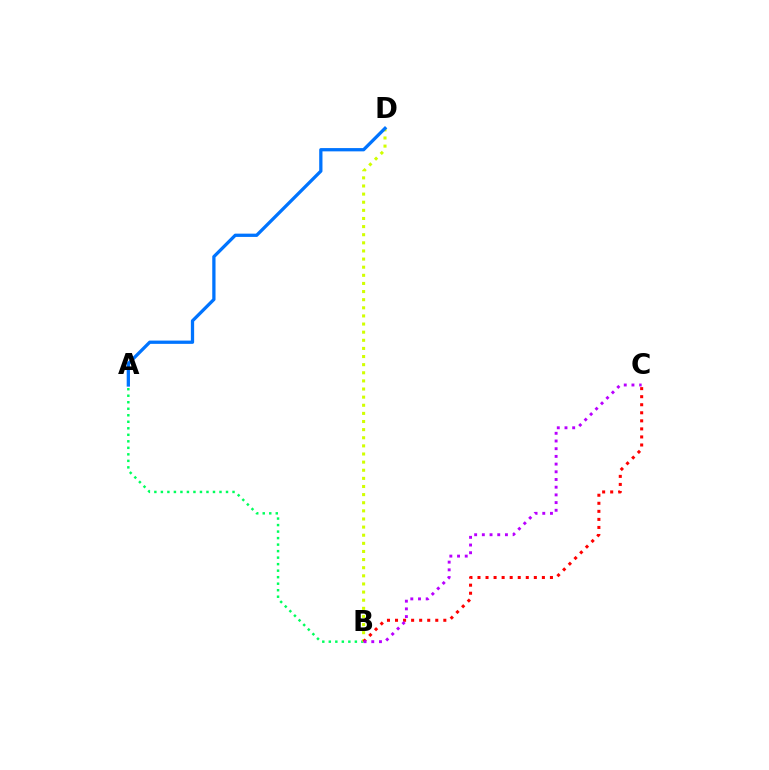{('A', 'B'): [{'color': '#00ff5c', 'line_style': 'dotted', 'thickness': 1.77}], ('B', 'D'): [{'color': '#d1ff00', 'line_style': 'dotted', 'thickness': 2.21}], ('B', 'C'): [{'color': '#ff0000', 'line_style': 'dotted', 'thickness': 2.19}, {'color': '#b900ff', 'line_style': 'dotted', 'thickness': 2.09}], ('A', 'D'): [{'color': '#0074ff', 'line_style': 'solid', 'thickness': 2.36}]}